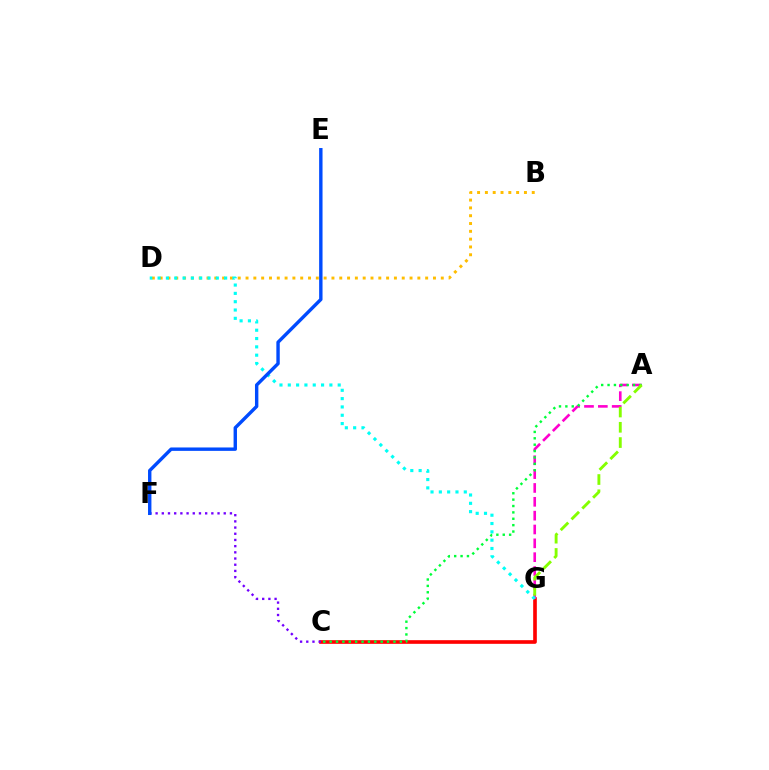{('B', 'D'): [{'color': '#ffbd00', 'line_style': 'dotted', 'thickness': 2.12}], ('C', 'G'): [{'color': '#ff0000', 'line_style': 'solid', 'thickness': 2.63}], ('C', 'F'): [{'color': '#7200ff', 'line_style': 'dotted', 'thickness': 1.68}], ('A', 'G'): [{'color': '#ff00cf', 'line_style': 'dashed', 'thickness': 1.88}, {'color': '#84ff00', 'line_style': 'dashed', 'thickness': 2.07}], ('D', 'G'): [{'color': '#00fff6', 'line_style': 'dotted', 'thickness': 2.26}], ('A', 'C'): [{'color': '#00ff39', 'line_style': 'dotted', 'thickness': 1.73}], ('E', 'F'): [{'color': '#004bff', 'line_style': 'solid', 'thickness': 2.45}]}